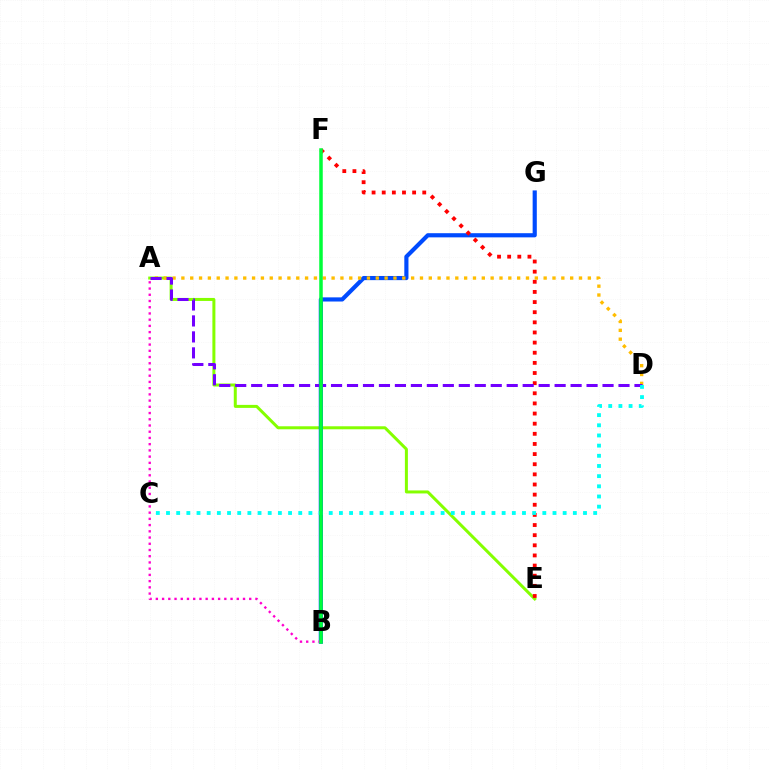{('A', 'E'): [{'color': '#84ff00', 'line_style': 'solid', 'thickness': 2.16}], ('B', 'G'): [{'color': '#004bff', 'line_style': 'solid', 'thickness': 2.99}], ('E', 'F'): [{'color': '#ff0000', 'line_style': 'dotted', 'thickness': 2.75}], ('A', 'D'): [{'color': '#ffbd00', 'line_style': 'dotted', 'thickness': 2.4}, {'color': '#7200ff', 'line_style': 'dashed', 'thickness': 2.17}], ('C', 'D'): [{'color': '#00fff6', 'line_style': 'dotted', 'thickness': 2.76}], ('A', 'B'): [{'color': '#ff00cf', 'line_style': 'dotted', 'thickness': 1.69}], ('B', 'F'): [{'color': '#00ff39', 'line_style': 'solid', 'thickness': 2.52}]}